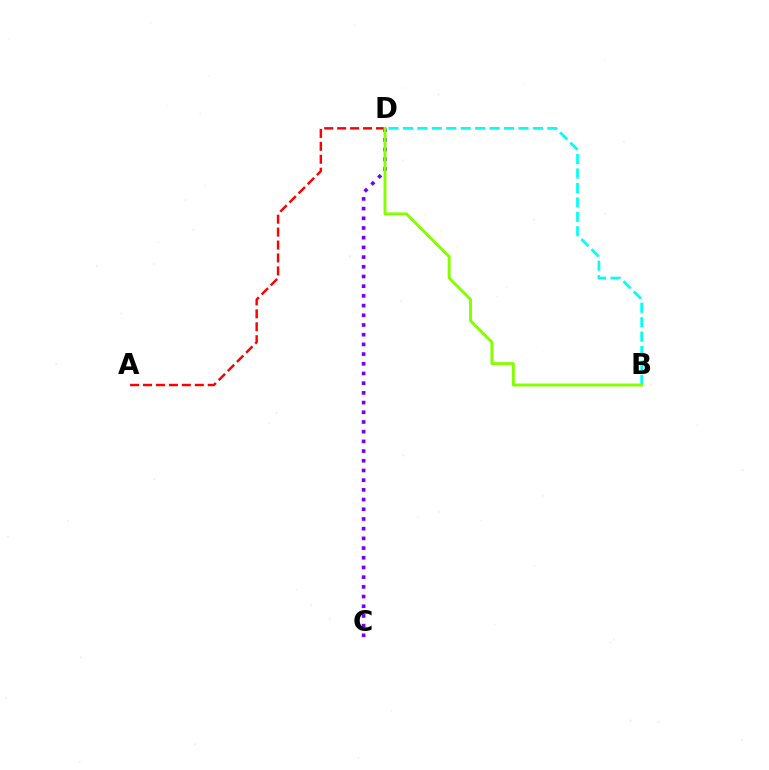{('A', 'D'): [{'color': '#ff0000', 'line_style': 'dashed', 'thickness': 1.76}], ('C', 'D'): [{'color': '#7200ff', 'line_style': 'dotted', 'thickness': 2.64}], ('B', 'D'): [{'color': '#00fff6', 'line_style': 'dashed', 'thickness': 1.96}, {'color': '#84ff00', 'line_style': 'solid', 'thickness': 2.11}]}